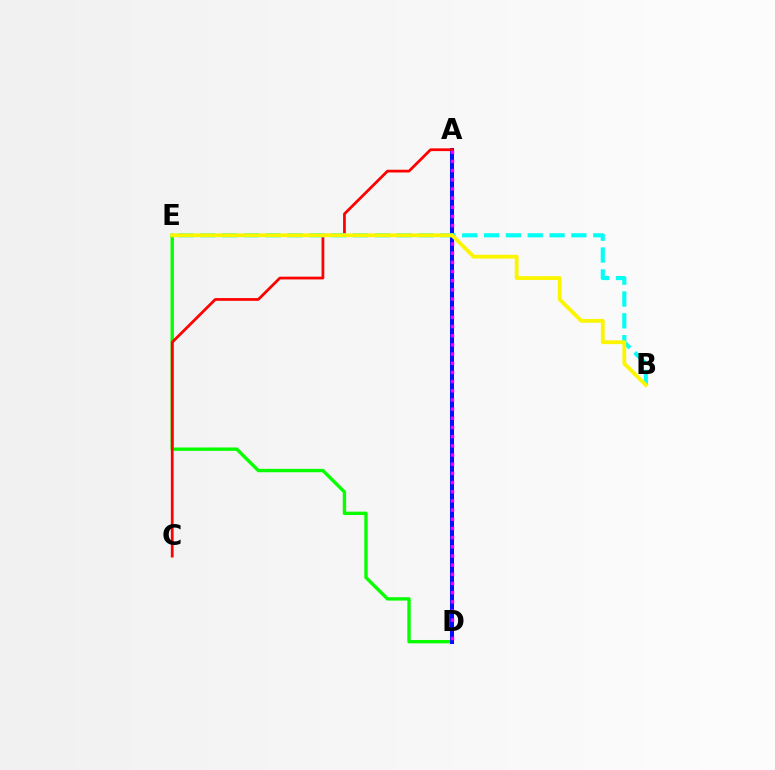{('D', 'E'): [{'color': '#08ff00', 'line_style': 'solid', 'thickness': 2.43}], ('A', 'D'): [{'color': '#0010ff', 'line_style': 'solid', 'thickness': 2.9}, {'color': '#ee00ff', 'line_style': 'dotted', 'thickness': 2.49}], ('A', 'C'): [{'color': '#ff0000', 'line_style': 'solid', 'thickness': 1.98}], ('B', 'E'): [{'color': '#00fff6', 'line_style': 'dashed', 'thickness': 2.97}, {'color': '#fcf500', 'line_style': 'solid', 'thickness': 2.75}]}